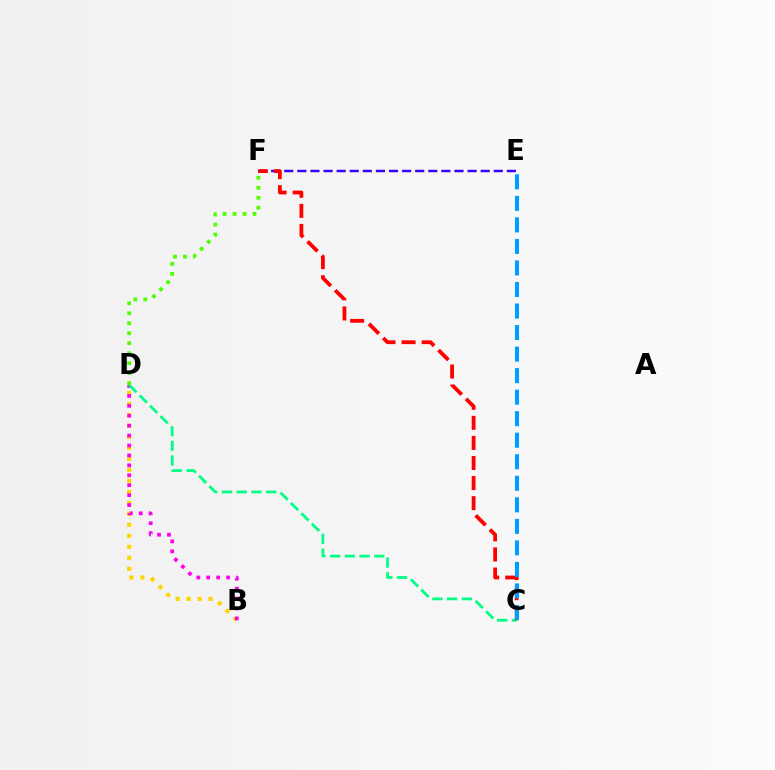{('B', 'D'): [{'color': '#ffd500', 'line_style': 'dotted', 'thickness': 2.99}, {'color': '#ff00ed', 'line_style': 'dotted', 'thickness': 2.7}], ('E', 'F'): [{'color': '#3700ff', 'line_style': 'dashed', 'thickness': 1.78}], ('C', 'D'): [{'color': '#00ff86', 'line_style': 'dashed', 'thickness': 2.0}], ('C', 'F'): [{'color': '#ff0000', 'line_style': 'dashed', 'thickness': 2.73}], ('C', 'E'): [{'color': '#009eff', 'line_style': 'dashed', 'thickness': 2.93}], ('D', 'F'): [{'color': '#4fff00', 'line_style': 'dotted', 'thickness': 2.71}]}